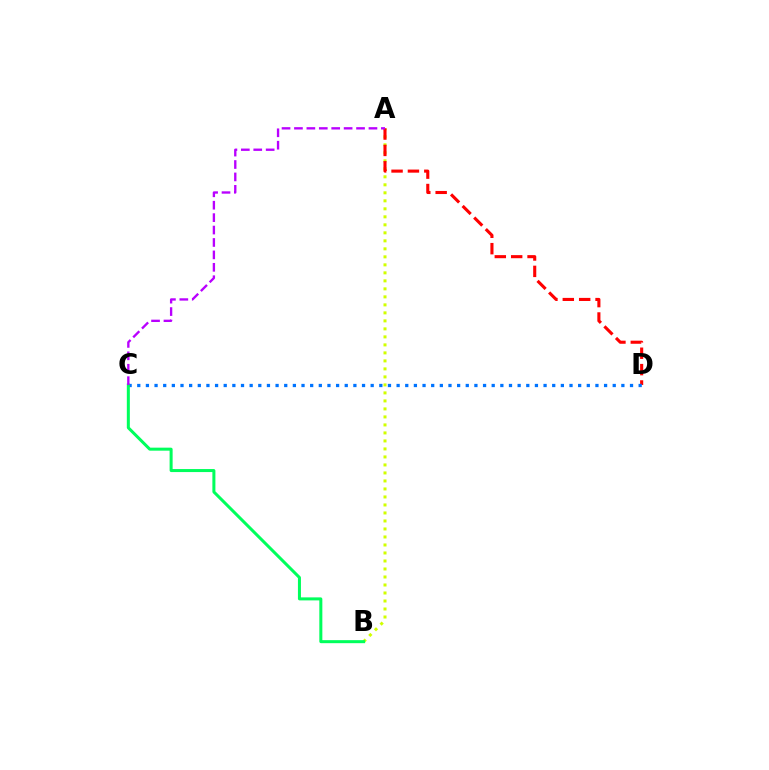{('A', 'B'): [{'color': '#d1ff00', 'line_style': 'dotted', 'thickness': 2.17}], ('A', 'D'): [{'color': '#ff0000', 'line_style': 'dashed', 'thickness': 2.22}], ('C', 'D'): [{'color': '#0074ff', 'line_style': 'dotted', 'thickness': 2.35}], ('B', 'C'): [{'color': '#00ff5c', 'line_style': 'solid', 'thickness': 2.17}], ('A', 'C'): [{'color': '#b900ff', 'line_style': 'dashed', 'thickness': 1.69}]}